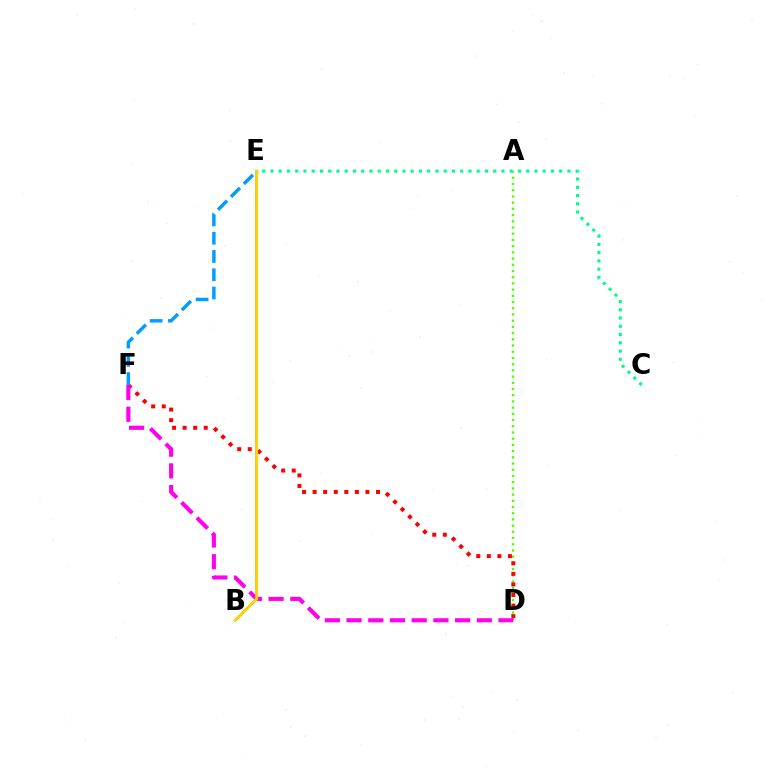{('A', 'D'): [{'color': '#4fff00', 'line_style': 'dotted', 'thickness': 1.69}], ('B', 'E'): [{'color': '#3700ff', 'line_style': 'solid', 'thickness': 1.52}, {'color': '#ffd500', 'line_style': 'solid', 'thickness': 2.05}], ('D', 'F'): [{'color': '#ff0000', 'line_style': 'dotted', 'thickness': 2.87}, {'color': '#ff00ed', 'line_style': 'dashed', 'thickness': 2.95}], ('E', 'F'): [{'color': '#009eff', 'line_style': 'dashed', 'thickness': 2.48}], ('C', 'E'): [{'color': '#00ff86', 'line_style': 'dotted', 'thickness': 2.24}]}